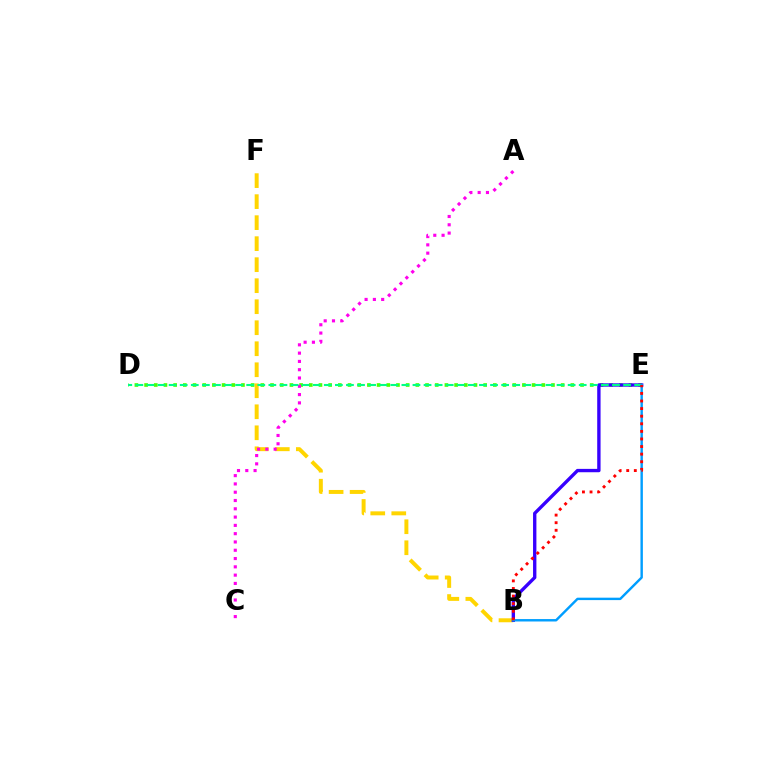{('D', 'E'): [{'color': '#4fff00', 'line_style': 'dotted', 'thickness': 2.63}, {'color': '#00ff86', 'line_style': 'dashed', 'thickness': 1.51}], ('B', 'F'): [{'color': '#ffd500', 'line_style': 'dashed', 'thickness': 2.85}], ('B', 'E'): [{'color': '#3700ff', 'line_style': 'solid', 'thickness': 2.42}, {'color': '#009eff', 'line_style': 'solid', 'thickness': 1.74}, {'color': '#ff0000', 'line_style': 'dotted', 'thickness': 2.06}], ('A', 'C'): [{'color': '#ff00ed', 'line_style': 'dotted', 'thickness': 2.25}]}